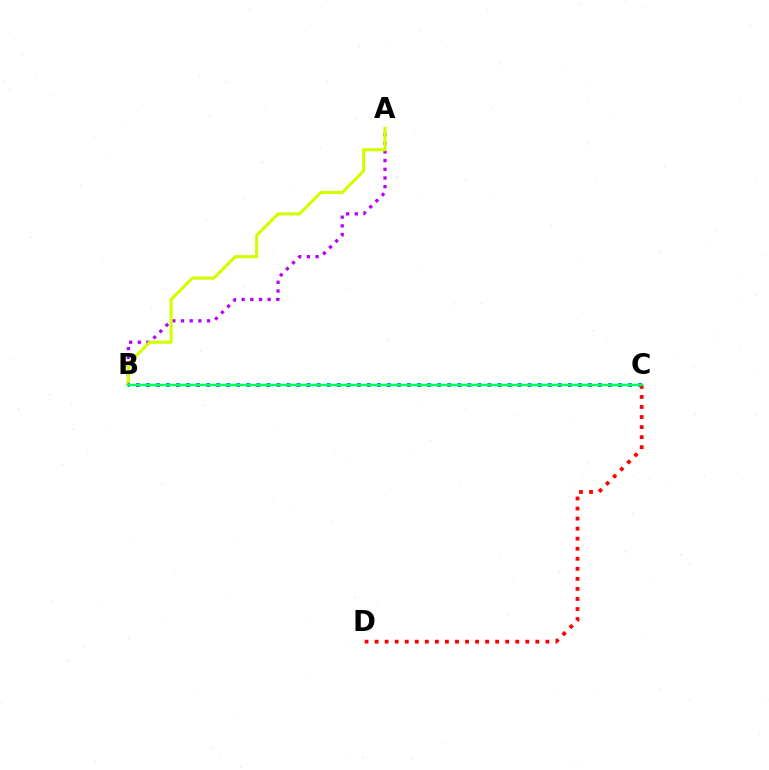{('A', 'B'): [{'color': '#b900ff', 'line_style': 'dotted', 'thickness': 2.36}, {'color': '#d1ff00', 'line_style': 'solid', 'thickness': 2.25}], ('B', 'C'): [{'color': '#0074ff', 'line_style': 'dotted', 'thickness': 2.73}, {'color': '#00ff5c', 'line_style': 'solid', 'thickness': 1.74}], ('C', 'D'): [{'color': '#ff0000', 'line_style': 'dotted', 'thickness': 2.73}]}